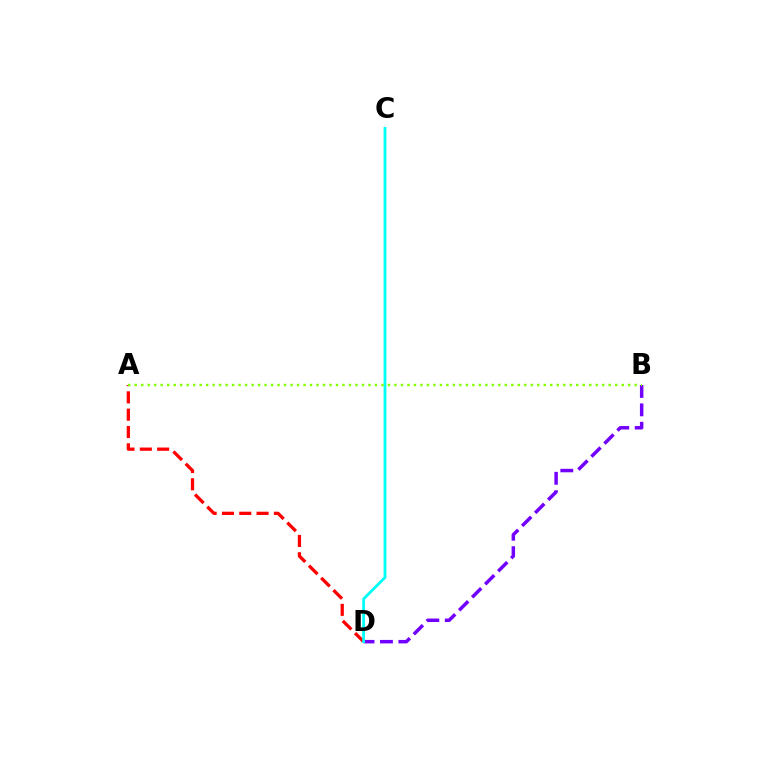{('A', 'D'): [{'color': '#ff0000', 'line_style': 'dashed', 'thickness': 2.35}], ('B', 'D'): [{'color': '#7200ff', 'line_style': 'dashed', 'thickness': 2.5}], ('C', 'D'): [{'color': '#00fff6', 'line_style': 'solid', 'thickness': 2.01}], ('A', 'B'): [{'color': '#84ff00', 'line_style': 'dotted', 'thickness': 1.76}]}